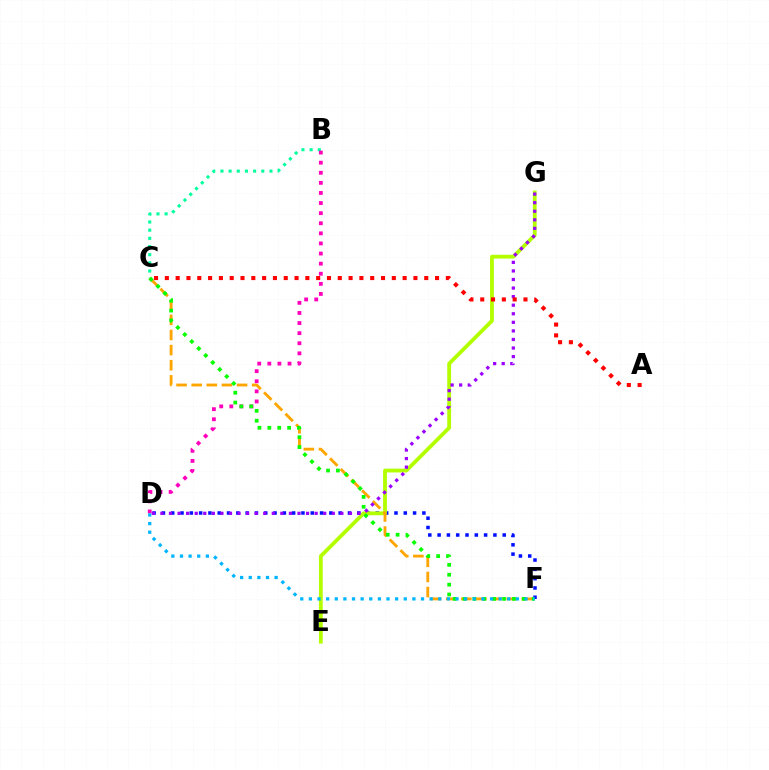{('D', 'F'): [{'color': '#0010ff', 'line_style': 'dotted', 'thickness': 2.53}, {'color': '#00b5ff', 'line_style': 'dotted', 'thickness': 2.34}], ('B', 'C'): [{'color': '#00ff9d', 'line_style': 'dotted', 'thickness': 2.22}], ('E', 'G'): [{'color': '#b3ff00', 'line_style': 'solid', 'thickness': 2.75}], ('C', 'F'): [{'color': '#ffa500', 'line_style': 'dashed', 'thickness': 2.05}, {'color': '#08ff00', 'line_style': 'dotted', 'thickness': 2.68}], ('B', 'D'): [{'color': '#ff00bd', 'line_style': 'dotted', 'thickness': 2.74}], ('D', 'G'): [{'color': '#9b00ff', 'line_style': 'dotted', 'thickness': 2.33}], ('A', 'C'): [{'color': '#ff0000', 'line_style': 'dotted', 'thickness': 2.94}]}